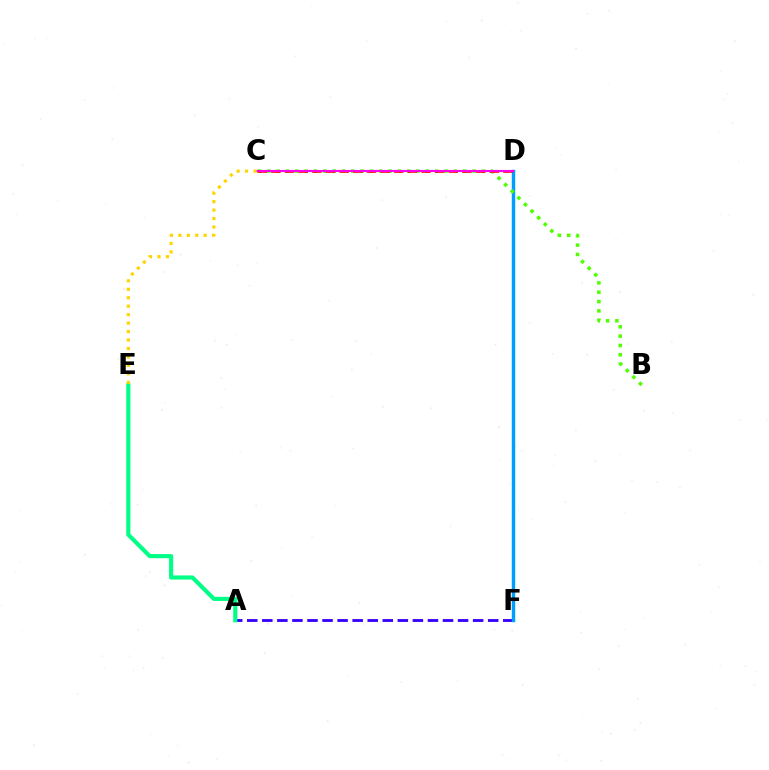{('A', 'F'): [{'color': '#3700ff', 'line_style': 'dashed', 'thickness': 2.05}], ('D', 'F'): [{'color': '#009eff', 'line_style': 'solid', 'thickness': 2.47}], ('B', 'C'): [{'color': '#4fff00', 'line_style': 'dotted', 'thickness': 2.53}], ('C', 'D'): [{'color': '#ff0000', 'line_style': 'dashed', 'thickness': 1.85}, {'color': '#ff00ed', 'line_style': 'solid', 'thickness': 1.51}], ('A', 'E'): [{'color': '#00ff86', 'line_style': 'solid', 'thickness': 2.98}], ('C', 'E'): [{'color': '#ffd500', 'line_style': 'dotted', 'thickness': 2.3}]}